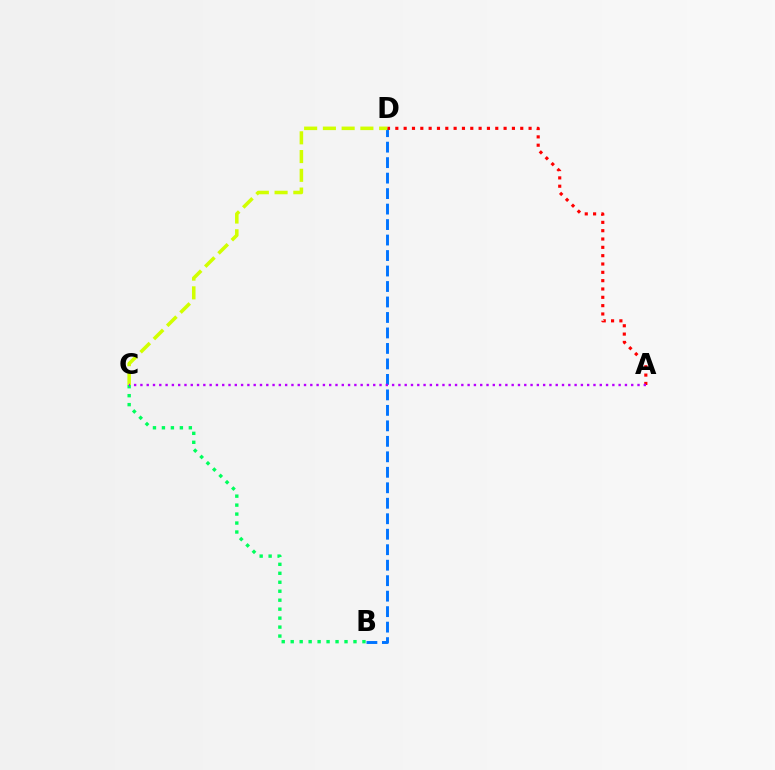{('B', 'D'): [{'color': '#0074ff', 'line_style': 'dashed', 'thickness': 2.1}], ('C', 'D'): [{'color': '#d1ff00', 'line_style': 'dashed', 'thickness': 2.55}], ('A', 'D'): [{'color': '#ff0000', 'line_style': 'dotted', 'thickness': 2.26}], ('B', 'C'): [{'color': '#00ff5c', 'line_style': 'dotted', 'thickness': 2.44}], ('A', 'C'): [{'color': '#b900ff', 'line_style': 'dotted', 'thickness': 1.71}]}